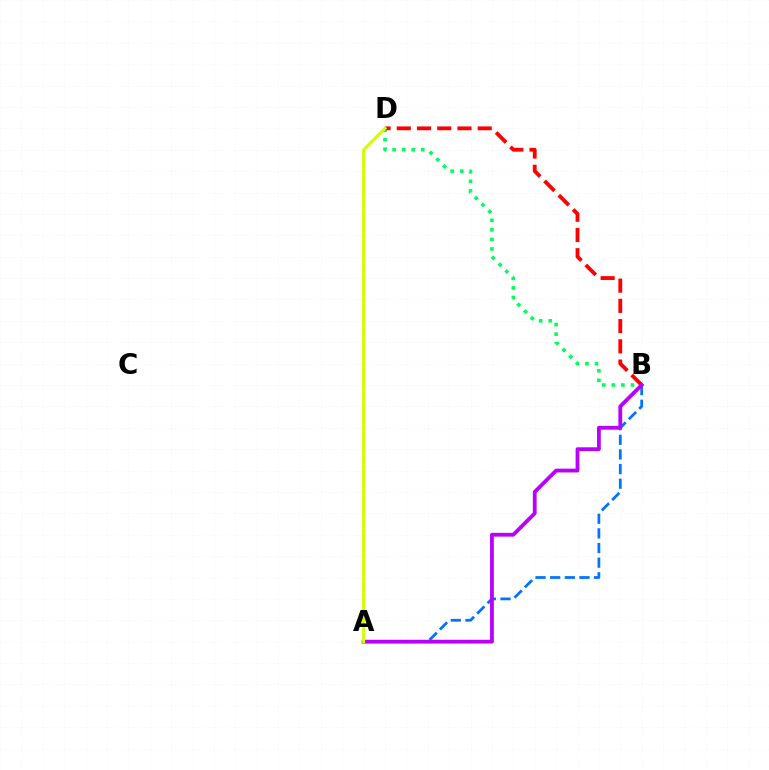{('B', 'D'): [{'color': '#00ff5c', 'line_style': 'dotted', 'thickness': 2.6}, {'color': '#ff0000', 'line_style': 'dashed', 'thickness': 2.75}], ('A', 'B'): [{'color': '#0074ff', 'line_style': 'dashed', 'thickness': 1.99}, {'color': '#b900ff', 'line_style': 'solid', 'thickness': 2.73}], ('A', 'D'): [{'color': '#d1ff00', 'line_style': 'solid', 'thickness': 2.13}]}